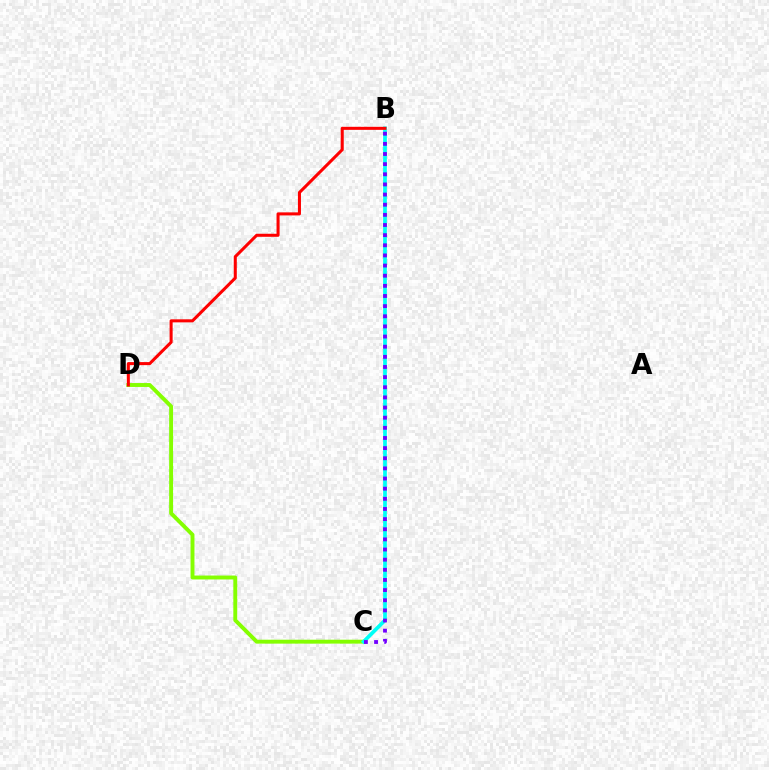{('C', 'D'): [{'color': '#84ff00', 'line_style': 'solid', 'thickness': 2.82}], ('B', 'C'): [{'color': '#00fff6', 'line_style': 'solid', 'thickness': 2.68}, {'color': '#7200ff', 'line_style': 'dotted', 'thickness': 2.76}], ('B', 'D'): [{'color': '#ff0000', 'line_style': 'solid', 'thickness': 2.19}]}